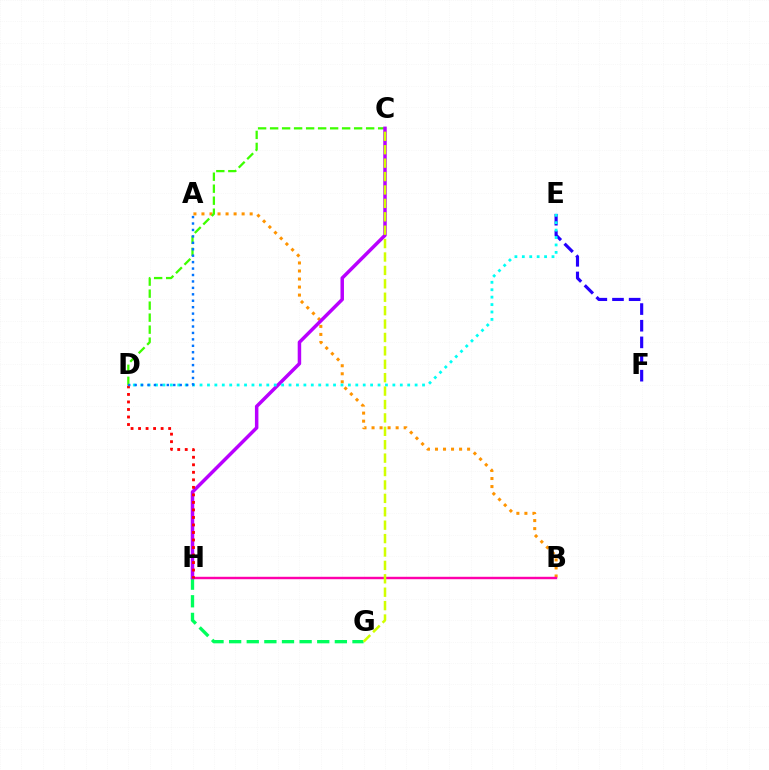{('A', 'B'): [{'color': '#ff9400', 'line_style': 'dotted', 'thickness': 2.18}], ('C', 'D'): [{'color': '#3dff00', 'line_style': 'dashed', 'thickness': 1.63}], ('G', 'H'): [{'color': '#00ff5c', 'line_style': 'dashed', 'thickness': 2.39}], ('B', 'H'): [{'color': '#ff00ac', 'line_style': 'solid', 'thickness': 1.74}], ('E', 'F'): [{'color': '#2500ff', 'line_style': 'dashed', 'thickness': 2.26}], ('C', 'H'): [{'color': '#b900ff', 'line_style': 'solid', 'thickness': 2.51}], ('D', 'E'): [{'color': '#00fff6', 'line_style': 'dotted', 'thickness': 2.02}], ('D', 'H'): [{'color': '#ff0000', 'line_style': 'dotted', 'thickness': 2.04}], ('C', 'G'): [{'color': '#d1ff00', 'line_style': 'dashed', 'thickness': 1.82}], ('A', 'D'): [{'color': '#0074ff', 'line_style': 'dotted', 'thickness': 1.75}]}